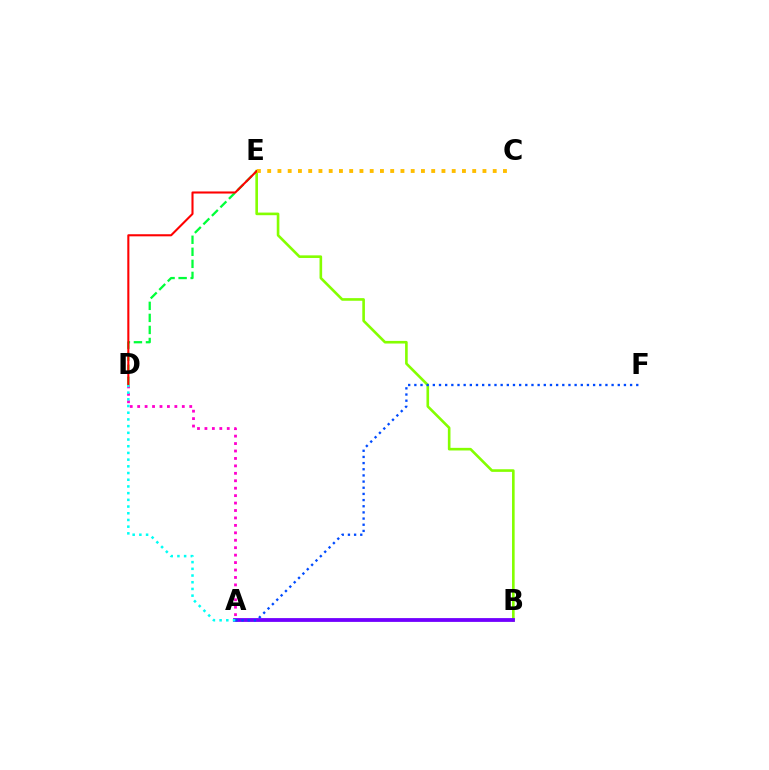{('D', 'E'): [{'color': '#00ff39', 'line_style': 'dashed', 'thickness': 1.64}, {'color': '#ff0000', 'line_style': 'solid', 'thickness': 1.5}], ('B', 'E'): [{'color': '#84ff00', 'line_style': 'solid', 'thickness': 1.89}], ('A', 'D'): [{'color': '#ff00cf', 'line_style': 'dotted', 'thickness': 2.02}, {'color': '#00fff6', 'line_style': 'dotted', 'thickness': 1.82}], ('C', 'E'): [{'color': '#ffbd00', 'line_style': 'dotted', 'thickness': 2.79}], ('A', 'B'): [{'color': '#7200ff', 'line_style': 'solid', 'thickness': 2.74}], ('A', 'F'): [{'color': '#004bff', 'line_style': 'dotted', 'thickness': 1.67}]}